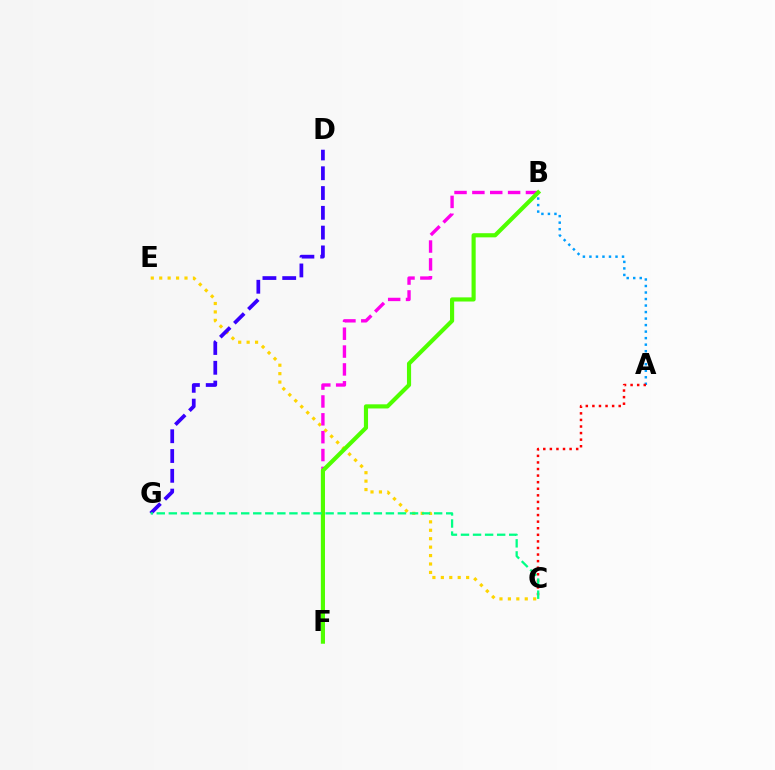{('A', 'B'): [{'color': '#009eff', 'line_style': 'dotted', 'thickness': 1.77}], ('C', 'E'): [{'color': '#ffd500', 'line_style': 'dotted', 'thickness': 2.29}], ('A', 'C'): [{'color': '#ff0000', 'line_style': 'dotted', 'thickness': 1.79}], ('B', 'F'): [{'color': '#ff00ed', 'line_style': 'dashed', 'thickness': 2.43}, {'color': '#4fff00', 'line_style': 'solid', 'thickness': 2.98}], ('D', 'G'): [{'color': '#3700ff', 'line_style': 'dashed', 'thickness': 2.69}], ('C', 'G'): [{'color': '#00ff86', 'line_style': 'dashed', 'thickness': 1.64}]}